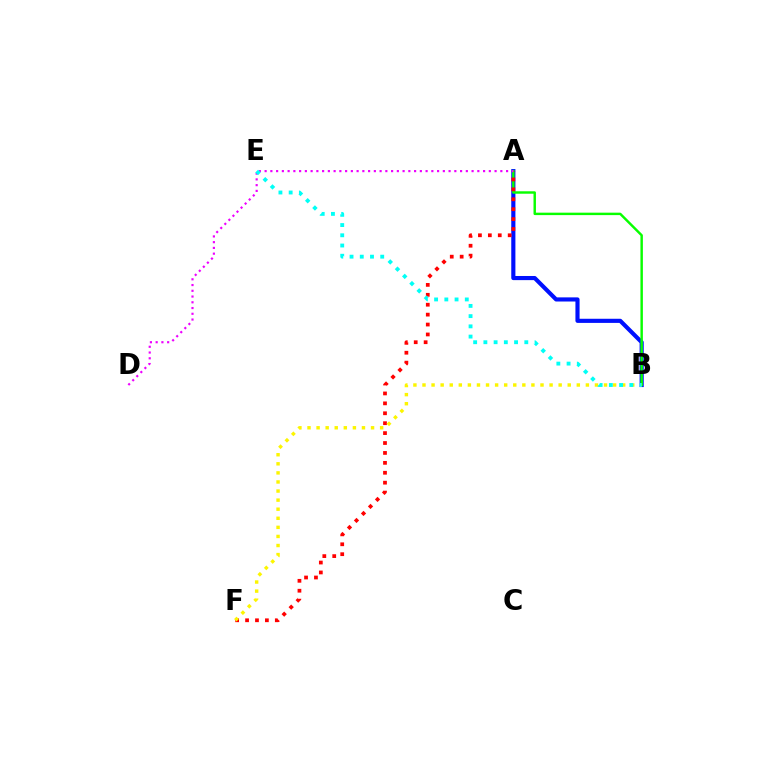{('A', 'B'): [{'color': '#0010ff', 'line_style': 'solid', 'thickness': 2.98}, {'color': '#08ff00', 'line_style': 'solid', 'thickness': 1.76}], ('A', 'F'): [{'color': '#ff0000', 'line_style': 'dotted', 'thickness': 2.69}], ('A', 'D'): [{'color': '#ee00ff', 'line_style': 'dotted', 'thickness': 1.56}], ('B', 'F'): [{'color': '#fcf500', 'line_style': 'dotted', 'thickness': 2.47}], ('B', 'E'): [{'color': '#00fff6', 'line_style': 'dotted', 'thickness': 2.78}]}